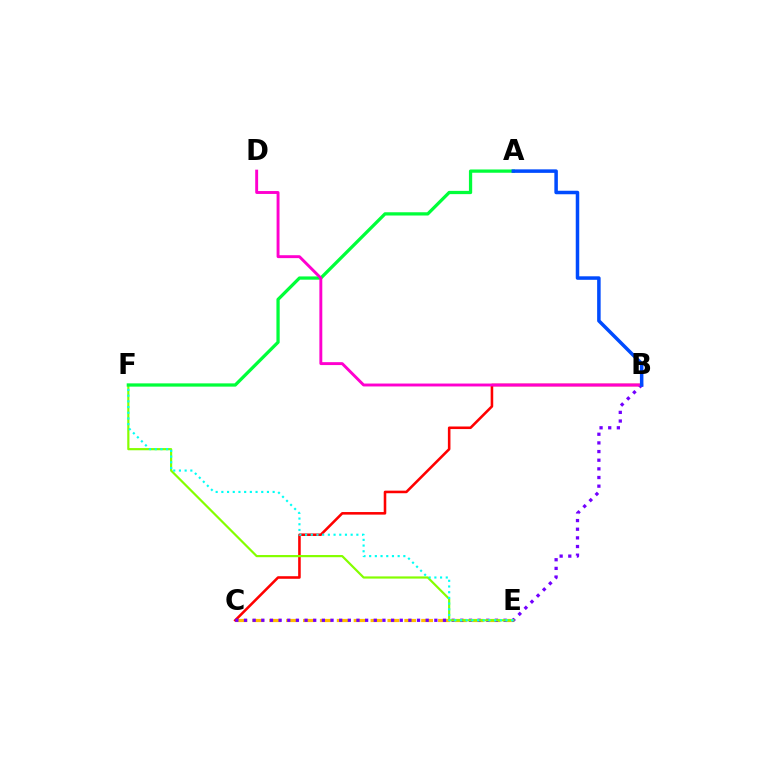{('C', 'E'): [{'color': '#ffbd00', 'line_style': 'dashed', 'thickness': 2.29}], ('B', 'C'): [{'color': '#ff0000', 'line_style': 'solid', 'thickness': 1.85}, {'color': '#7200ff', 'line_style': 'dotted', 'thickness': 2.35}], ('E', 'F'): [{'color': '#84ff00', 'line_style': 'solid', 'thickness': 1.58}, {'color': '#00fff6', 'line_style': 'dotted', 'thickness': 1.55}], ('A', 'F'): [{'color': '#00ff39', 'line_style': 'solid', 'thickness': 2.35}], ('B', 'D'): [{'color': '#ff00cf', 'line_style': 'solid', 'thickness': 2.1}], ('A', 'B'): [{'color': '#004bff', 'line_style': 'solid', 'thickness': 2.53}]}